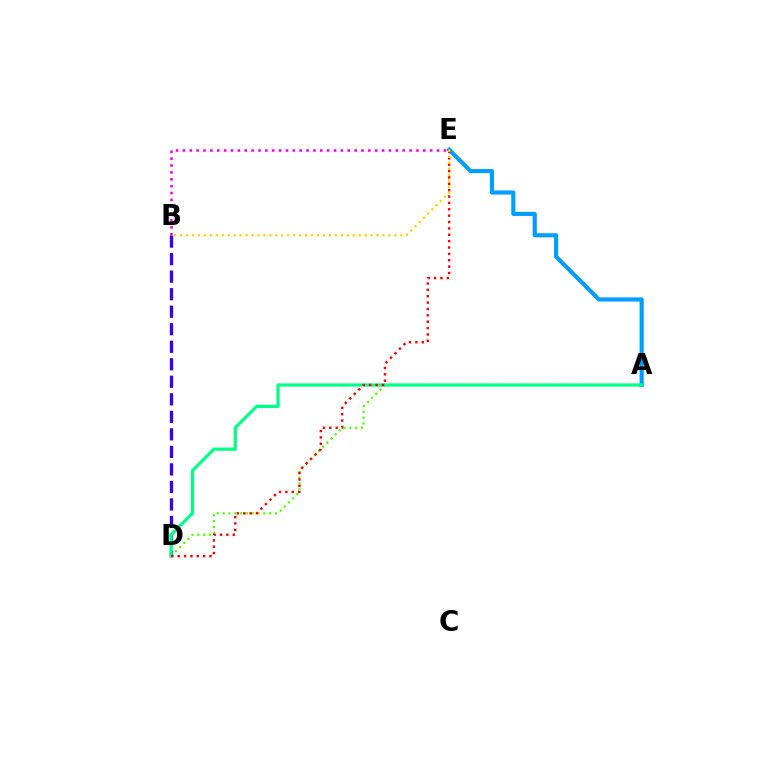{('A', 'D'): [{'color': '#4fff00', 'line_style': 'dotted', 'thickness': 1.58}, {'color': '#00ff86', 'line_style': 'solid', 'thickness': 2.32}], ('A', 'E'): [{'color': '#009eff', 'line_style': 'solid', 'thickness': 2.98}], ('B', 'D'): [{'color': '#3700ff', 'line_style': 'dashed', 'thickness': 2.38}], ('B', 'E'): [{'color': '#ff00ed', 'line_style': 'dotted', 'thickness': 1.87}, {'color': '#ffd500', 'line_style': 'dotted', 'thickness': 1.62}], ('D', 'E'): [{'color': '#ff0000', 'line_style': 'dotted', 'thickness': 1.73}]}